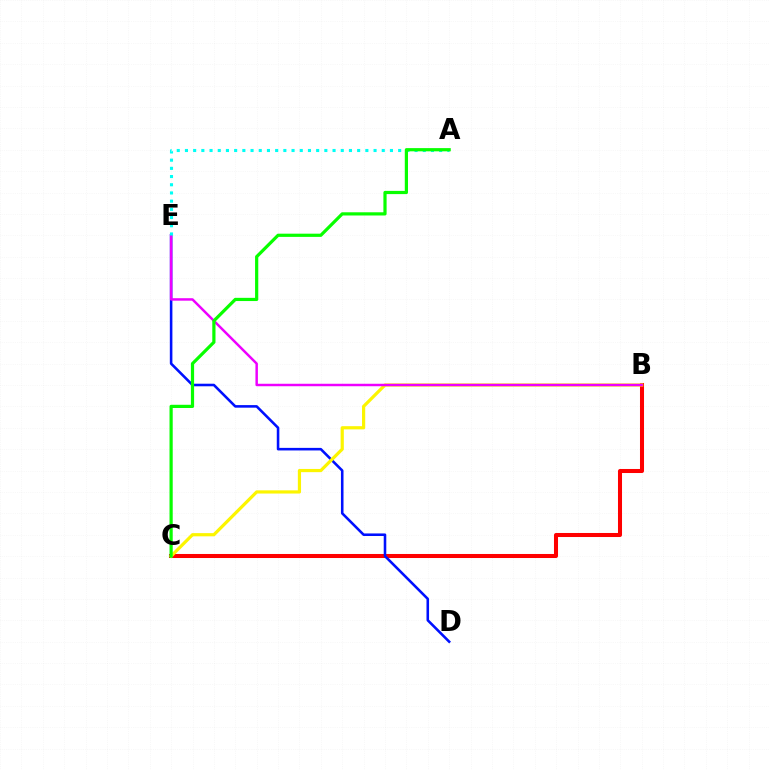{('B', 'C'): [{'color': '#ff0000', 'line_style': 'solid', 'thickness': 2.91}, {'color': '#fcf500', 'line_style': 'solid', 'thickness': 2.3}], ('D', 'E'): [{'color': '#0010ff', 'line_style': 'solid', 'thickness': 1.85}], ('B', 'E'): [{'color': '#ee00ff', 'line_style': 'solid', 'thickness': 1.78}], ('A', 'E'): [{'color': '#00fff6', 'line_style': 'dotted', 'thickness': 2.23}], ('A', 'C'): [{'color': '#08ff00', 'line_style': 'solid', 'thickness': 2.31}]}